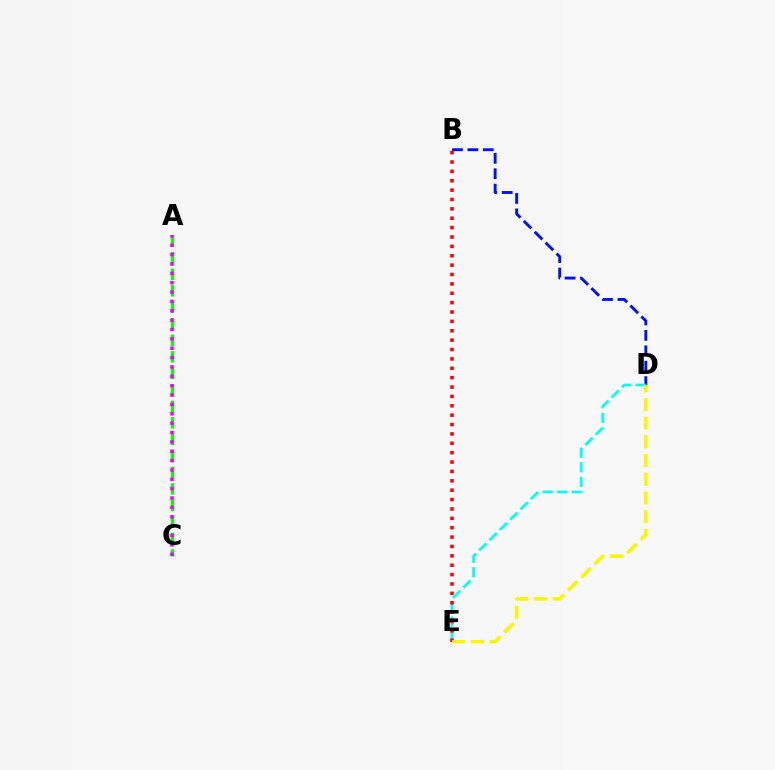{('B', 'D'): [{'color': '#0010ff', 'line_style': 'dashed', 'thickness': 2.09}], ('A', 'C'): [{'color': '#08ff00', 'line_style': 'dashed', 'thickness': 2.24}, {'color': '#ee00ff', 'line_style': 'dotted', 'thickness': 2.54}], ('D', 'E'): [{'color': '#00fff6', 'line_style': 'dashed', 'thickness': 1.98}, {'color': '#fcf500', 'line_style': 'dashed', 'thickness': 2.54}], ('B', 'E'): [{'color': '#ff0000', 'line_style': 'dotted', 'thickness': 2.55}]}